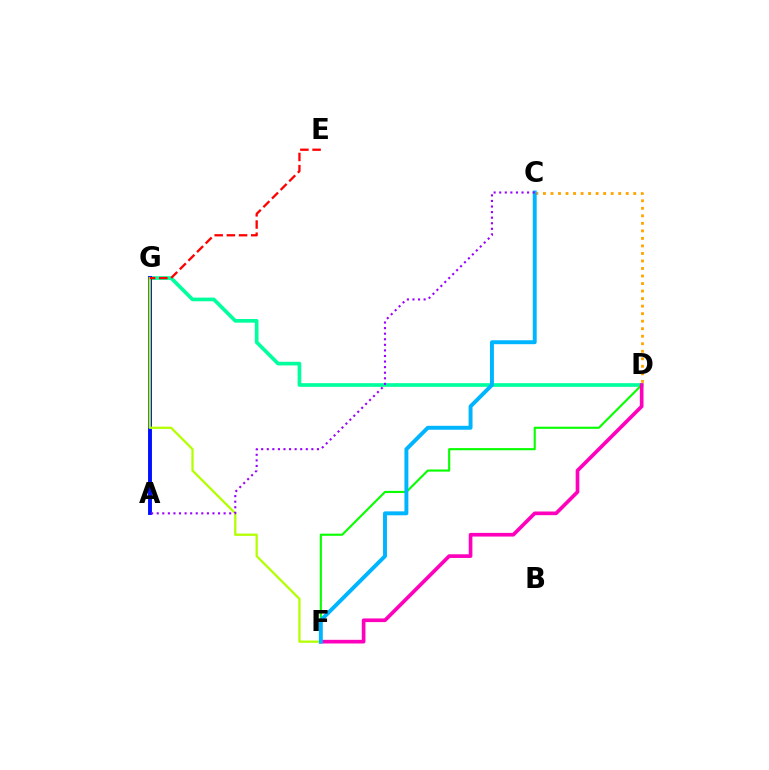{('C', 'D'): [{'color': '#ffa500', 'line_style': 'dotted', 'thickness': 2.04}], ('D', 'G'): [{'color': '#00ff9d', 'line_style': 'solid', 'thickness': 2.64}], ('D', 'F'): [{'color': '#08ff00', 'line_style': 'solid', 'thickness': 1.53}, {'color': '#ff00bd', 'line_style': 'solid', 'thickness': 2.64}], ('A', 'G'): [{'color': '#0010ff', 'line_style': 'solid', 'thickness': 2.81}], ('F', 'G'): [{'color': '#b3ff00', 'line_style': 'solid', 'thickness': 1.63}], ('C', 'F'): [{'color': '#00b5ff', 'line_style': 'solid', 'thickness': 2.83}], ('E', 'G'): [{'color': '#ff0000', 'line_style': 'dashed', 'thickness': 1.66}], ('A', 'C'): [{'color': '#9b00ff', 'line_style': 'dotted', 'thickness': 1.51}]}